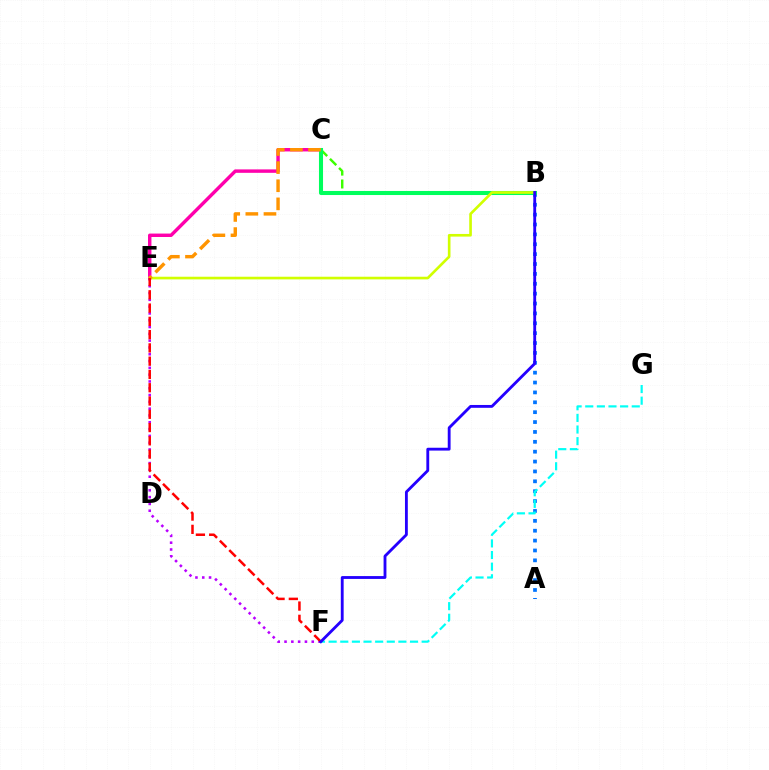{('B', 'C'): [{'color': '#3dff00', 'line_style': 'dashed', 'thickness': 1.75}, {'color': '#00ff5c', 'line_style': 'solid', 'thickness': 2.93}], ('C', 'E'): [{'color': '#ff00ac', 'line_style': 'solid', 'thickness': 2.47}, {'color': '#ff9400', 'line_style': 'dashed', 'thickness': 2.46}], ('A', 'B'): [{'color': '#0074ff', 'line_style': 'dotted', 'thickness': 2.68}], ('B', 'E'): [{'color': '#d1ff00', 'line_style': 'solid', 'thickness': 1.91}], ('E', 'F'): [{'color': '#b900ff', 'line_style': 'dotted', 'thickness': 1.85}, {'color': '#ff0000', 'line_style': 'dashed', 'thickness': 1.8}], ('F', 'G'): [{'color': '#00fff6', 'line_style': 'dashed', 'thickness': 1.58}], ('B', 'F'): [{'color': '#2500ff', 'line_style': 'solid', 'thickness': 2.05}]}